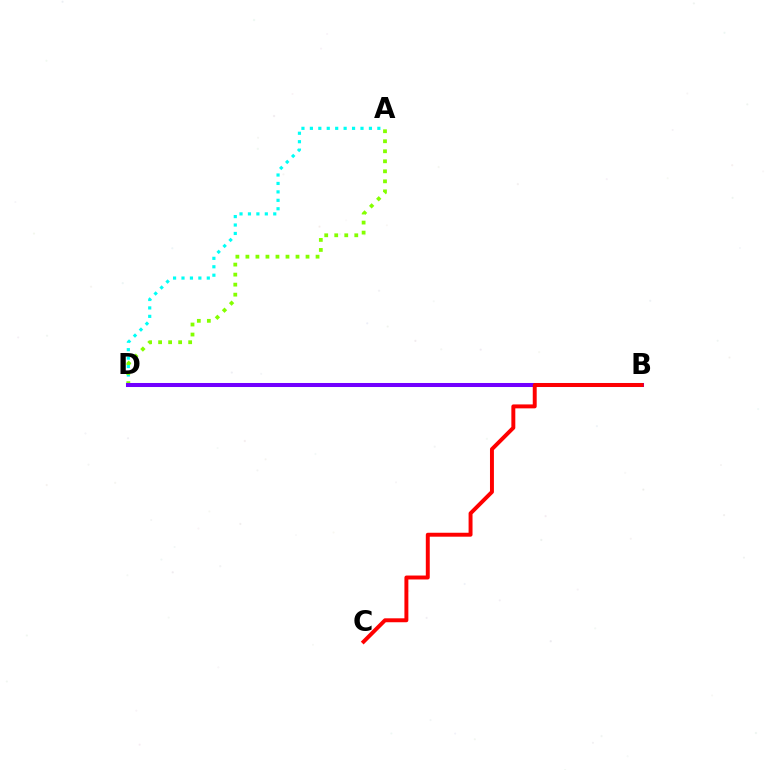{('A', 'D'): [{'color': '#00fff6', 'line_style': 'dotted', 'thickness': 2.29}, {'color': '#84ff00', 'line_style': 'dotted', 'thickness': 2.72}], ('B', 'D'): [{'color': '#7200ff', 'line_style': 'solid', 'thickness': 2.91}], ('B', 'C'): [{'color': '#ff0000', 'line_style': 'solid', 'thickness': 2.84}]}